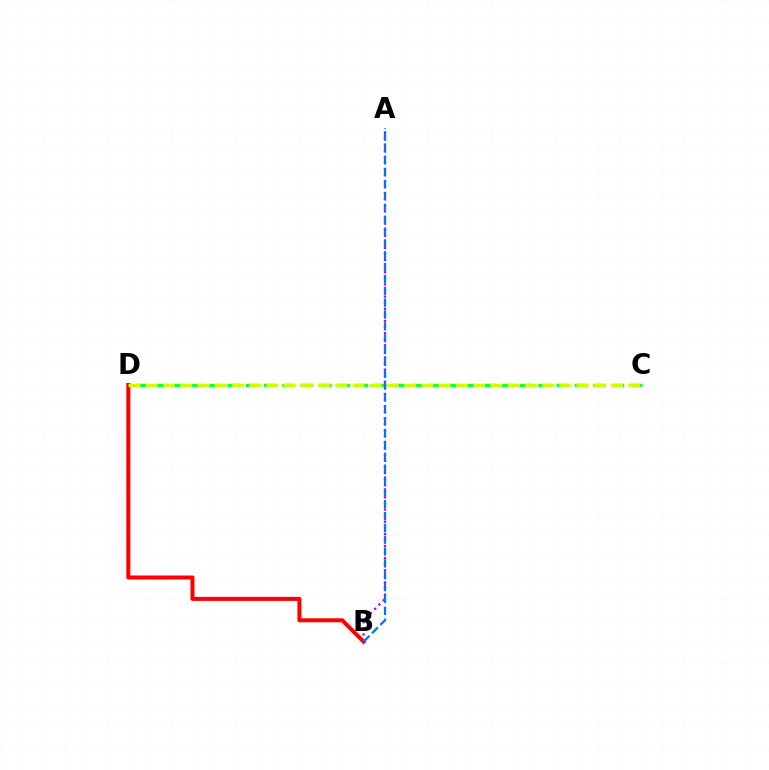{('C', 'D'): [{'color': '#00ff5c', 'line_style': 'dashed', 'thickness': 2.48}, {'color': '#d1ff00', 'line_style': 'dashed', 'thickness': 2.34}], ('B', 'D'): [{'color': '#ff0000', 'line_style': 'solid', 'thickness': 2.9}], ('A', 'B'): [{'color': '#b900ff', 'line_style': 'dotted', 'thickness': 1.65}, {'color': '#0074ff', 'line_style': 'dashed', 'thickness': 1.61}]}